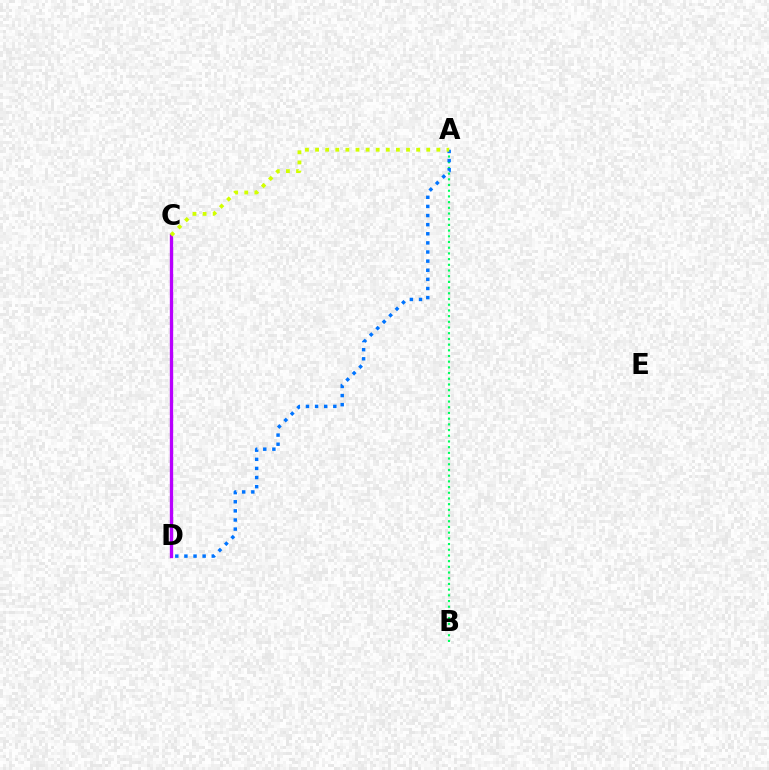{('A', 'B'): [{'color': '#00ff5c', 'line_style': 'dotted', 'thickness': 1.55}], ('A', 'D'): [{'color': '#0074ff', 'line_style': 'dotted', 'thickness': 2.48}], ('C', 'D'): [{'color': '#ff0000', 'line_style': 'dotted', 'thickness': 2.08}, {'color': '#b900ff', 'line_style': 'solid', 'thickness': 2.39}], ('A', 'C'): [{'color': '#d1ff00', 'line_style': 'dotted', 'thickness': 2.75}]}